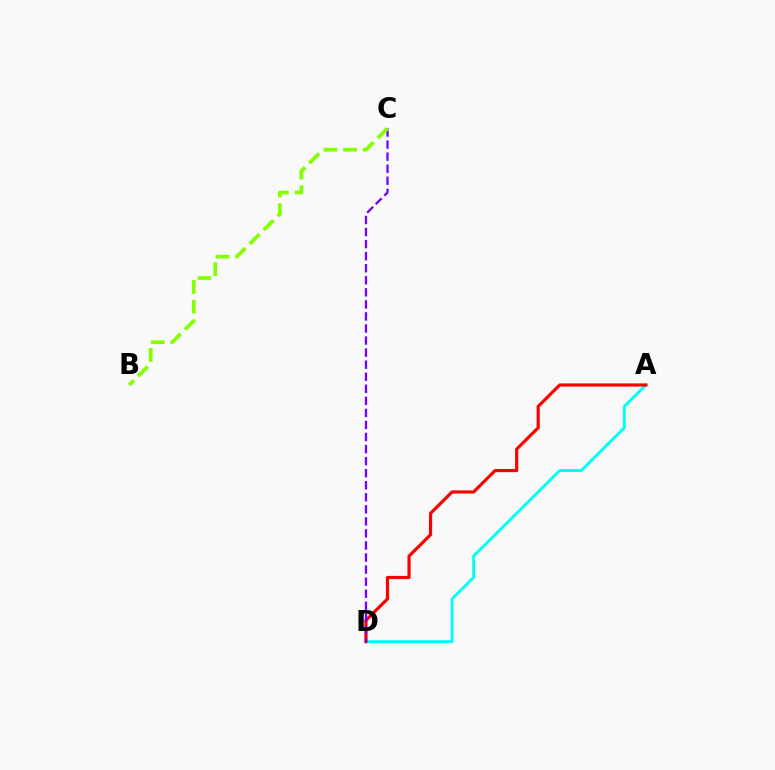{('A', 'D'): [{'color': '#00fff6', 'line_style': 'solid', 'thickness': 2.08}, {'color': '#ff0000', 'line_style': 'solid', 'thickness': 2.29}], ('C', 'D'): [{'color': '#7200ff', 'line_style': 'dashed', 'thickness': 1.64}], ('B', 'C'): [{'color': '#84ff00', 'line_style': 'dashed', 'thickness': 2.67}]}